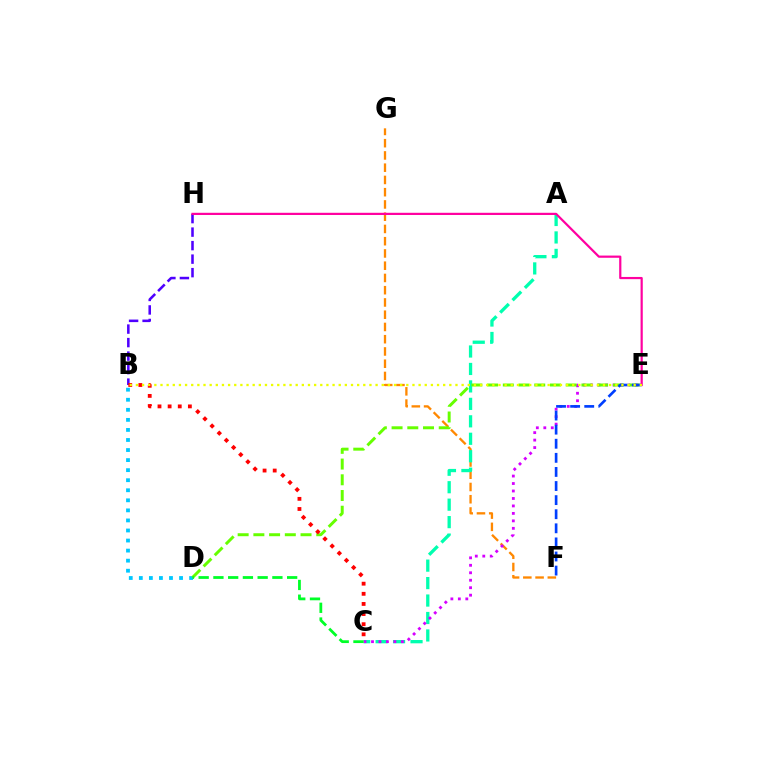{('B', 'H'): [{'color': '#4f00ff', 'line_style': 'dashed', 'thickness': 1.84}], ('F', 'G'): [{'color': '#ff8800', 'line_style': 'dashed', 'thickness': 1.66}], ('A', 'C'): [{'color': '#00ffaf', 'line_style': 'dashed', 'thickness': 2.37}], ('B', 'D'): [{'color': '#00c7ff', 'line_style': 'dotted', 'thickness': 2.73}], ('C', 'E'): [{'color': '#d600ff', 'line_style': 'dotted', 'thickness': 2.03}], ('D', 'E'): [{'color': '#66ff00', 'line_style': 'dashed', 'thickness': 2.14}], ('C', 'D'): [{'color': '#00ff27', 'line_style': 'dashed', 'thickness': 2.0}], ('E', 'F'): [{'color': '#003fff', 'line_style': 'dashed', 'thickness': 1.91}], ('E', 'H'): [{'color': '#ff00a0', 'line_style': 'solid', 'thickness': 1.59}], ('B', 'C'): [{'color': '#ff0000', 'line_style': 'dotted', 'thickness': 2.75}], ('B', 'E'): [{'color': '#eeff00', 'line_style': 'dotted', 'thickness': 1.67}]}